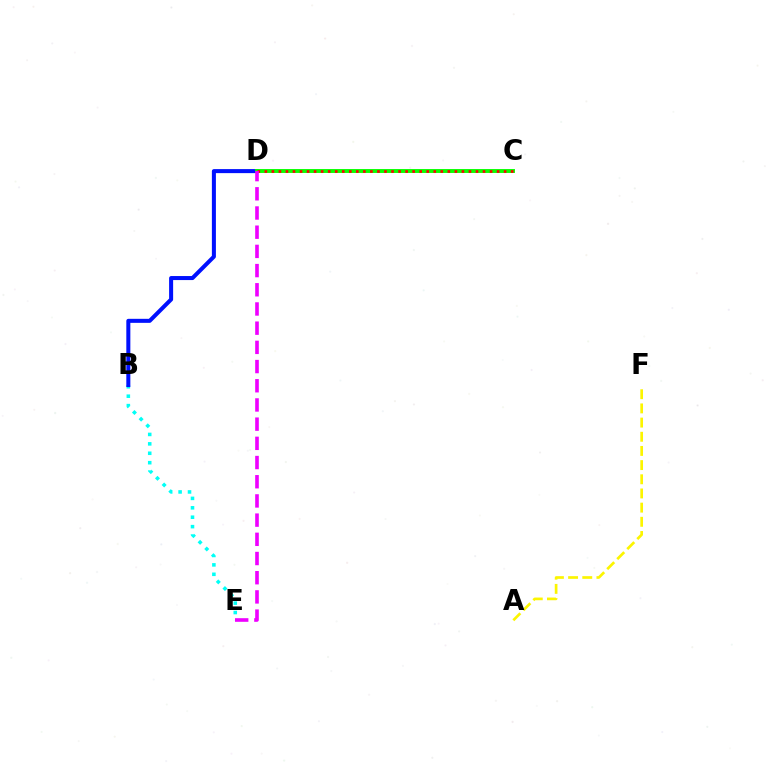{('B', 'E'): [{'color': '#00fff6', 'line_style': 'dotted', 'thickness': 2.56}], ('A', 'F'): [{'color': '#fcf500', 'line_style': 'dashed', 'thickness': 1.93}], ('B', 'D'): [{'color': '#0010ff', 'line_style': 'solid', 'thickness': 2.9}], ('C', 'D'): [{'color': '#08ff00', 'line_style': 'solid', 'thickness': 2.81}, {'color': '#ff0000', 'line_style': 'dotted', 'thickness': 1.91}], ('D', 'E'): [{'color': '#ee00ff', 'line_style': 'dashed', 'thickness': 2.61}]}